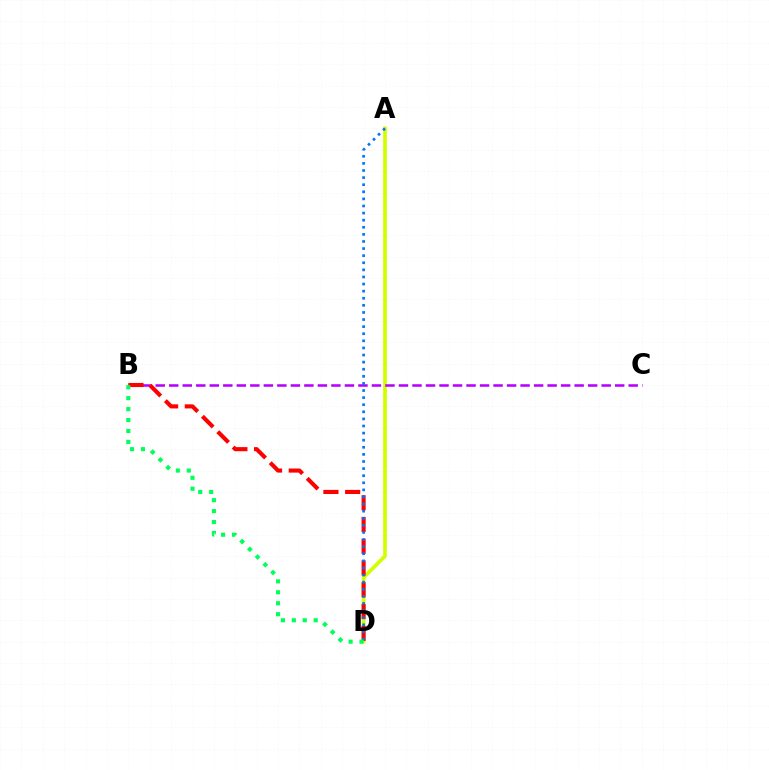{('A', 'D'): [{'color': '#d1ff00', 'line_style': 'solid', 'thickness': 2.67}, {'color': '#0074ff', 'line_style': 'dotted', 'thickness': 1.93}], ('B', 'C'): [{'color': '#b900ff', 'line_style': 'dashed', 'thickness': 1.84}], ('B', 'D'): [{'color': '#ff0000', 'line_style': 'dashed', 'thickness': 2.96}, {'color': '#00ff5c', 'line_style': 'dotted', 'thickness': 2.97}]}